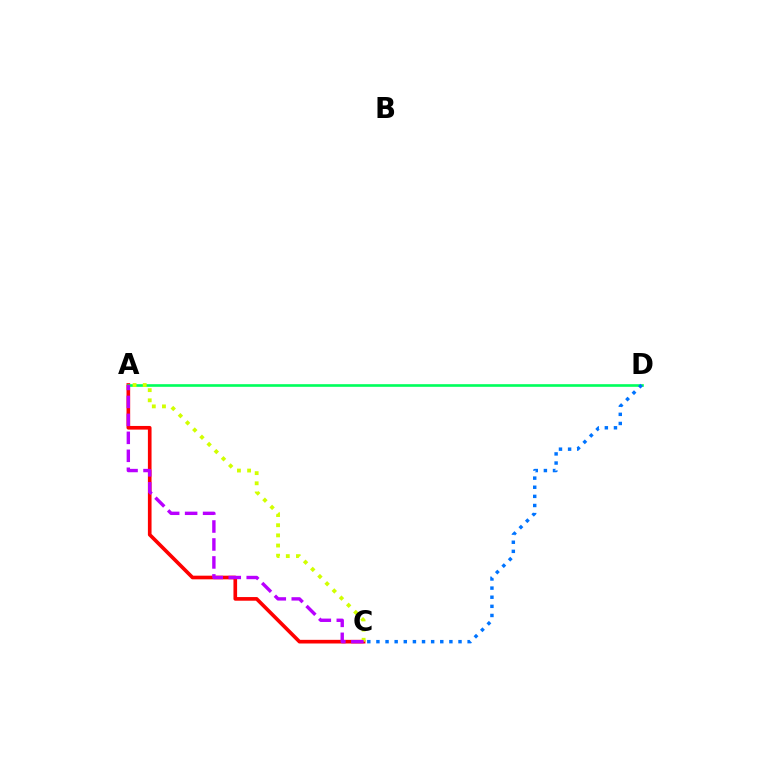{('A', 'C'): [{'color': '#ff0000', 'line_style': 'solid', 'thickness': 2.63}, {'color': '#d1ff00', 'line_style': 'dotted', 'thickness': 2.76}, {'color': '#b900ff', 'line_style': 'dashed', 'thickness': 2.44}], ('A', 'D'): [{'color': '#00ff5c', 'line_style': 'solid', 'thickness': 1.9}], ('C', 'D'): [{'color': '#0074ff', 'line_style': 'dotted', 'thickness': 2.48}]}